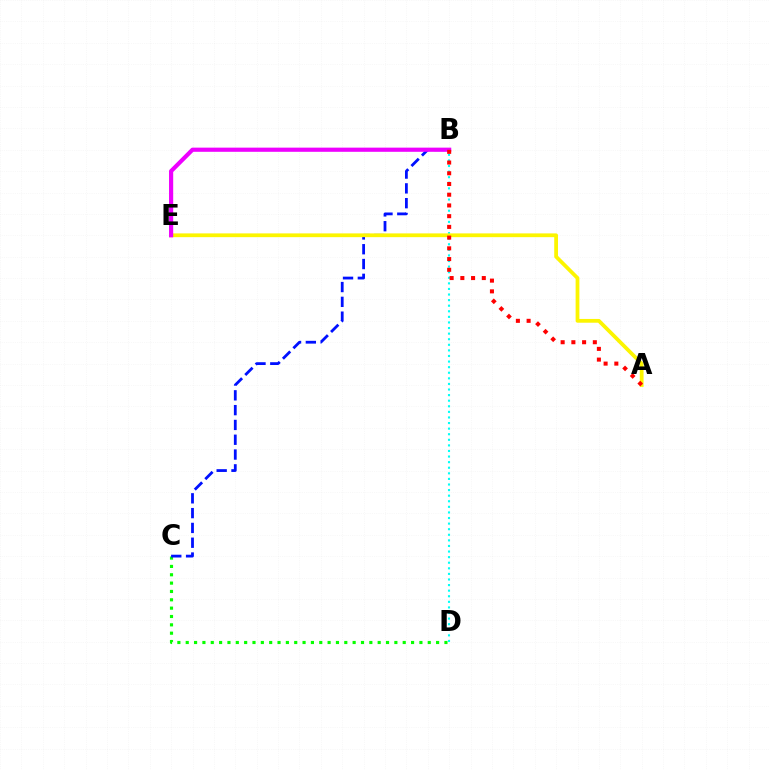{('C', 'D'): [{'color': '#08ff00', 'line_style': 'dotted', 'thickness': 2.27}], ('B', 'D'): [{'color': '#00fff6', 'line_style': 'dotted', 'thickness': 1.52}], ('B', 'C'): [{'color': '#0010ff', 'line_style': 'dashed', 'thickness': 2.01}], ('A', 'E'): [{'color': '#fcf500', 'line_style': 'solid', 'thickness': 2.71}], ('B', 'E'): [{'color': '#ee00ff', 'line_style': 'solid', 'thickness': 3.0}], ('A', 'B'): [{'color': '#ff0000', 'line_style': 'dotted', 'thickness': 2.91}]}